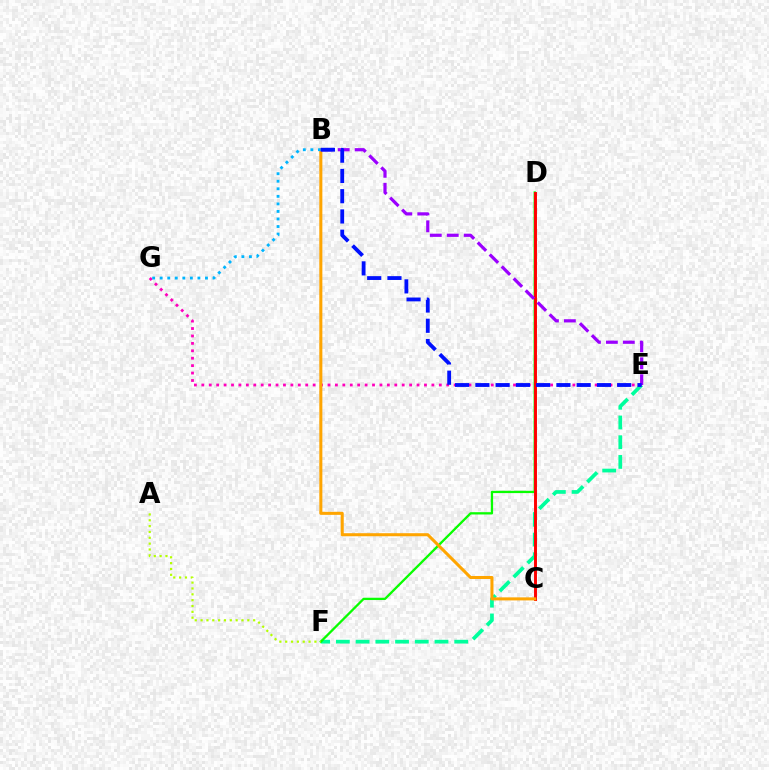{('E', 'F'): [{'color': '#00ff9d', 'line_style': 'dashed', 'thickness': 2.68}], ('E', 'G'): [{'color': '#ff00bd', 'line_style': 'dotted', 'thickness': 2.02}], ('D', 'F'): [{'color': '#08ff00', 'line_style': 'solid', 'thickness': 1.65}], ('C', 'D'): [{'color': '#ff0000', 'line_style': 'solid', 'thickness': 2.11}], ('A', 'F'): [{'color': '#b3ff00', 'line_style': 'dotted', 'thickness': 1.59}], ('B', 'C'): [{'color': '#ffa500', 'line_style': 'solid', 'thickness': 2.19}], ('B', 'G'): [{'color': '#00b5ff', 'line_style': 'dotted', 'thickness': 2.05}], ('B', 'E'): [{'color': '#9b00ff', 'line_style': 'dashed', 'thickness': 2.3}, {'color': '#0010ff', 'line_style': 'dashed', 'thickness': 2.75}]}